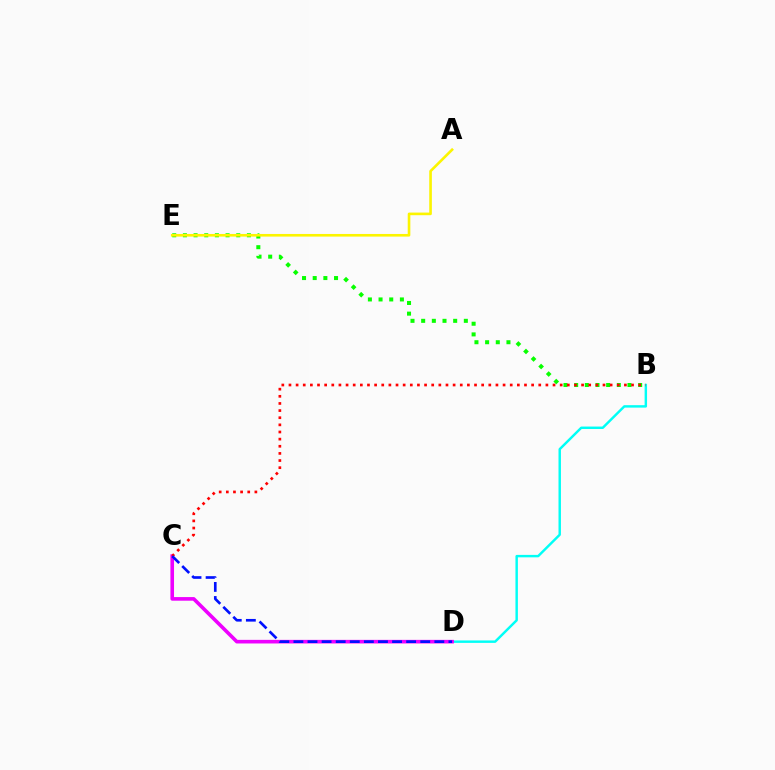{('B', 'D'): [{'color': '#00fff6', 'line_style': 'solid', 'thickness': 1.76}], ('B', 'E'): [{'color': '#08ff00', 'line_style': 'dotted', 'thickness': 2.9}], ('C', 'D'): [{'color': '#ee00ff', 'line_style': 'solid', 'thickness': 2.6}, {'color': '#0010ff', 'line_style': 'dashed', 'thickness': 1.91}], ('B', 'C'): [{'color': '#ff0000', 'line_style': 'dotted', 'thickness': 1.94}], ('A', 'E'): [{'color': '#fcf500', 'line_style': 'solid', 'thickness': 1.89}]}